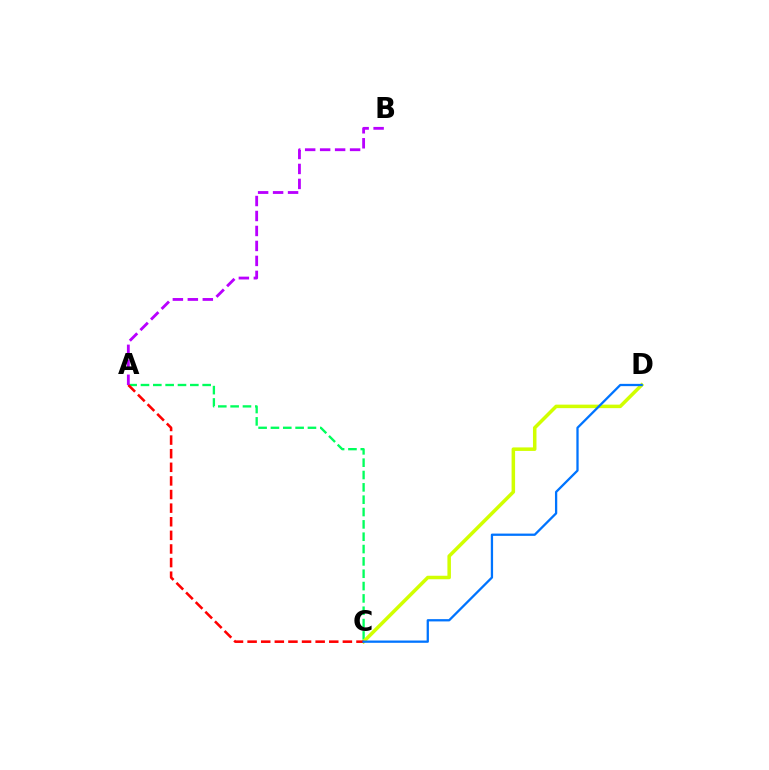{('A', 'C'): [{'color': '#00ff5c', 'line_style': 'dashed', 'thickness': 1.68}, {'color': '#ff0000', 'line_style': 'dashed', 'thickness': 1.85}], ('C', 'D'): [{'color': '#d1ff00', 'line_style': 'solid', 'thickness': 2.53}, {'color': '#0074ff', 'line_style': 'solid', 'thickness': 1.64}], ('A', 'B'): [{'color': '#b900ff', 'line_style': 'dashed', 'thickness': 2.03}]}